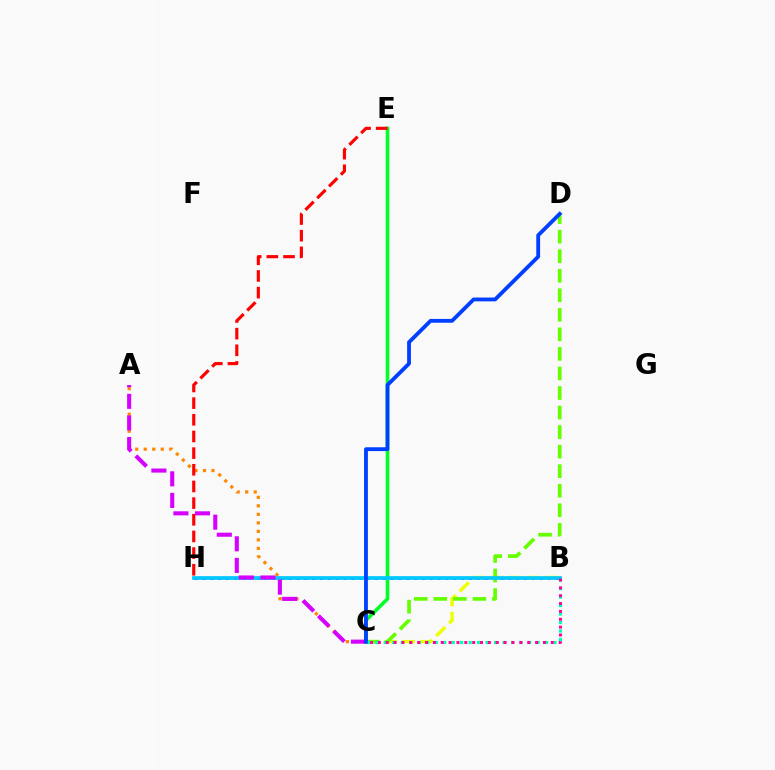{('B', 'H'): [{'color': '#4f00ff', 'line_style': 'dotted', 'thickness': 2.13}, {'color': '#00c7ff', 'line_style': 'solid', 'thickness': 2.67}], ('A', 'C'): [{'color': '#ff8800', 'line_style': 'dotted', 'thickness': 2.31}, {'color': '#d600ff', 'line_style': 'dashed', 'thickness': 2.93}], ('B', 'C'): [{'color': '#eeff00', 'line_style': 'dashed', 'thickness': 2.47}, {'color': '#00ffaf', 'line_style': 'dotted', 'thickness': 2.31}, {'color': '#ff00a0', 'line_style': 'dotted', 'thickness': 2.14}], ('C', 'D'): [{'color': '#66ff00', 'line_style': 'dashed', 'thickness': 2.66}, {'color': '#003fff', 'line_style': 'solid', 'thickness': 2.75}], ('C', 'E'): [{'color': '#00ff27', 'line_style': 'solid', 'thickness': 2.58}], ('E', 'H'): [{'color': '#ff0000', 'line_style': 'dashed', 'thickness': 2.26}]}